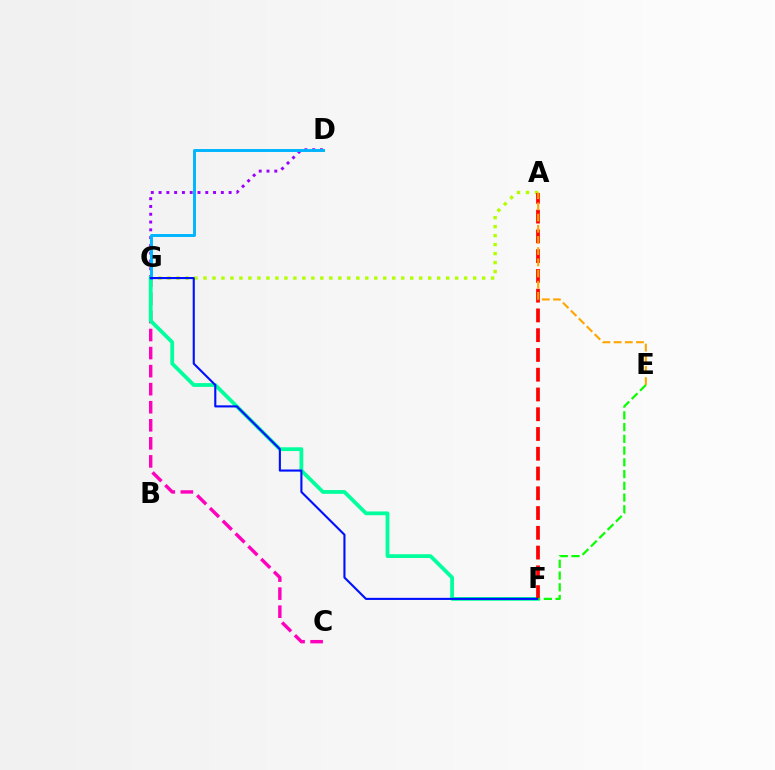{('D', 'G'): [{'color': '#9b00ff', 'line_style': 'dotted', 'thickness': 2.11}, {'color': '#00b5ff', 'line_style': 'solid', 'thickness': 2.12}], ('C', 'G'): [{'color': '#ff00bd', 'line_style': 'dashed', 'thickness': 2.45}], ('A', 'G'): [{'color': '#b3ff00', 'line_style': 'dotted', 'thickness': 2.44}], ('F', 'G'): [{'color': '#00ff9d', 'line_style': 'solid', 'thickness': 2.72}, {'color': '#0010ff', 'line_style': 'solid', 'thickness': 1.52}], ('A', 'F'): [{'color': '#ff0000', 'line_style': 'dashed', 'thickness': 2.68}], ('A', 'E'): [{'color': '#ffa500', 'line_style': 'dashed', 'thickness': 1.52}], ('E', 'F'): [{'color': '#08ff00', 'line_style': 'dashed', 'thickness': 1.6}]}